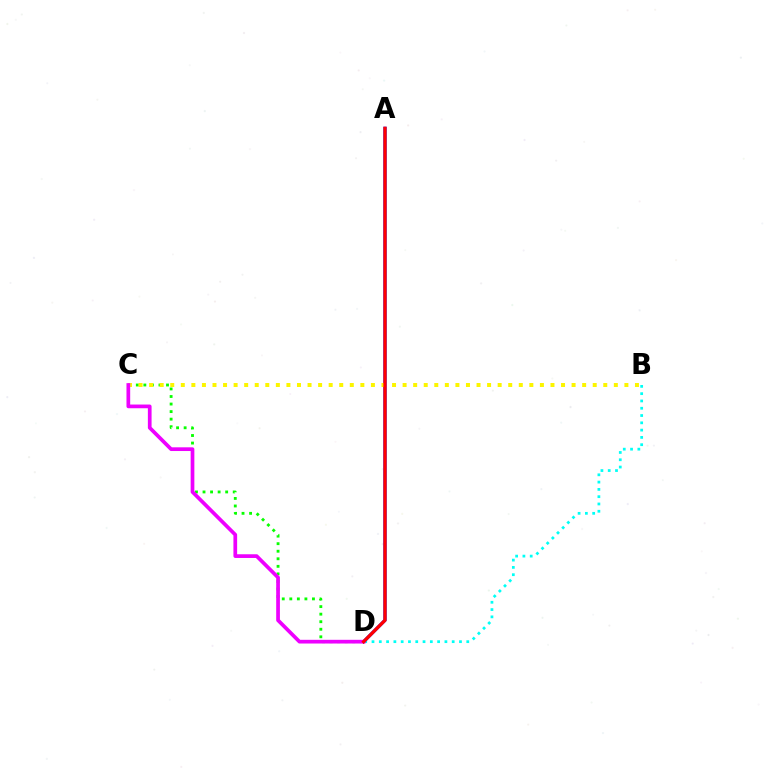{('B', 'D'): [{'color': '#00fff6', 'line_style': 'dotted', 'thickness': 1.98}], ('C', 'D'): [{'color': '#08ff00', 'line_style': 'dotted', 'thickness': 2.05}, {'color': '#ee00ff', 'line_style': 'solid', 'thickness': 2.67}], ('A', 'D'): [{'color': '#0010ff', 'line_style': 'solid', 'thickness': 2.33}, {'color': '#ff0000', 'line_style': 'solid', 'thickness': 2.33}], ('B', 'C'): [{'color': '#fcf500', 'line_style': 'dotted', 'thickness': 2.87}]}